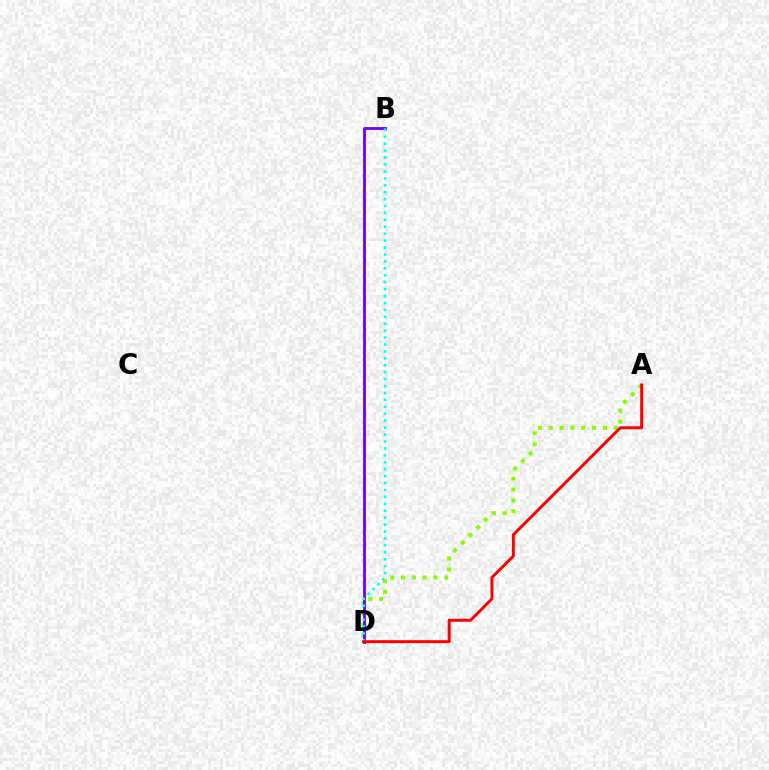{('A', 'D'): [{'color': '#84ff00', 'line_style': 'dotted', 'thickness': 2.94}, {'color': '#ff0000', 'line_style': 'solid', 'thickness': 2.13}], ('B', 'D'): [{'color': '#7200ff', 'line_style': 'solid', 'thickness': 2.05}, {'color': '#00fff6', 'line_style': 'dotted', 'thickness': 1.88}]}